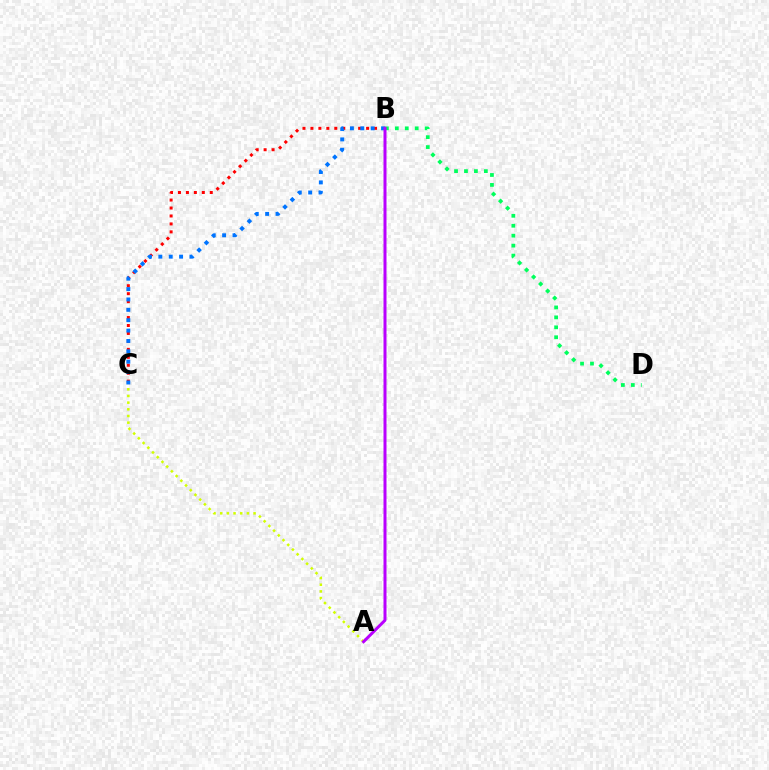{('A', 'C'): [{'color': '#d1ff00', 'line_style': 'dotted', 'thickness': 1.81}], ('B', 'D'): [{'color': '#00ff5c', 'line_style': 'dotted', 'thickness': 2.7}], ('B', 'C'): [{'color': '#ff0000', 'line_style': 'dotted', 'thickness': 2.16}, {'color': '#0074ff', 'line_style': 'dotted', 'thickness': 2.82}], ('A', 'B'): [{'color': '#b900ff', 'line_style': 'solid', 'thickness': 2.16}]}